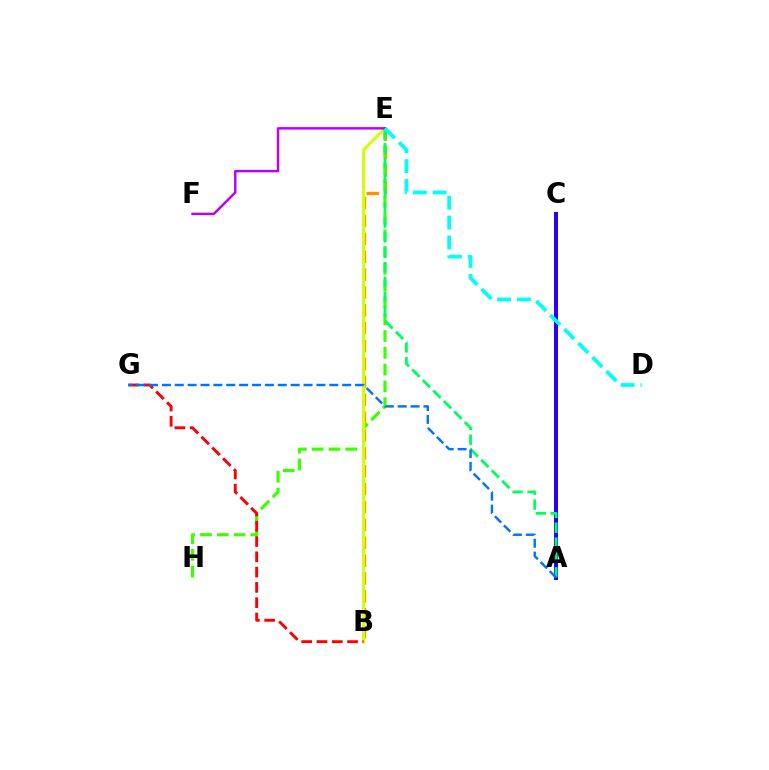{('B', 'E'): [{'color': '#ff9400', 'line_style': 'dashed', 'thickness': 2.43}, {'color': '#d1ff00', 'line_style': 'solid', 'thickness': 2.17}], ('E', 'H'): [{'color': '#3dff00', 'line_style': 'dashed', 'thickness': 2.28}], ('A', 'C'): [{'color': '#ff00ac', 'line_style': 'solid', 'thickness': 2.89}, {'color': '#2500ff', 'line_style': 'solid', 'thickness': 2.83}], ('B', 'G'): [{'color': '#ff0000', 'line_style': 'dashed', 'thickness': 2.08}], ('A', 'E'): [{'color': '#00ff5c', 'line_style': 'dashed', 'thickness': 2.02}], ('E', 'F'): [{'color': '#b900ff', 'line_style': 'solid', 'thickness': 1.76}], ('A', 'G'): [{'color': '#0074ff', 'line_style': 'dashed', 'thickness': 1.75}], ('D', 'E'): [{'color': '#00fff6', 'line_style': 'dashed', 'thickness': 2.7}]}